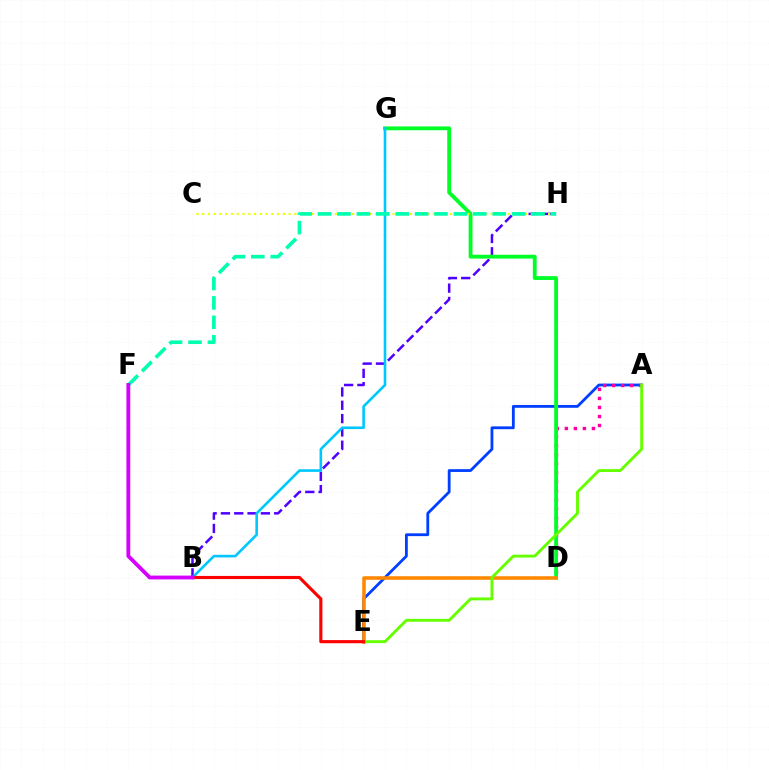{('A', 'E'): [{'color': '#003fff', 'line_style': 'solid', 'thickness': 2.02}, {'color': '#66ff00', 'line_style': 'solid', 'thickness': 2.09}], ('A', 'D'): [{'color': '#ff00a0', 'line_style': 'dotted', 'thickness': 2.45}], ('B', 'H'): [{'color': '#4f00ff', 'line_style': 'dashed', 'thickness': 1.81}], ('D', 'G'): [{'color': '#00ff27', 'line_style': 'solid', 'thickness': 2.76}], ('C', 'H'): [{'color': '#eeff00', 'line_style': 'dotted', 'thickness': 1.57}], ('B', 'G'): [{'color': '#00c7ff', 'line_style': 'solid', 'thickness': 1.88}], ('D', 'E'): [{'color': '#ff8800', 'line_style': 'solid', 'thickness': 2.57}], ('B', 'E'): [{'color': '#ff0000', 'line_style': 'solid', 'thickness': 2.25}], ('F', 'H'): [{'color': '#00ffaf', 'line_style': 'dashed', 'thickness': 2.64}], ('B', 'F'): [{'color': '#d600ff', 'line_style': 'solid', 'thickness': 2.75}]}